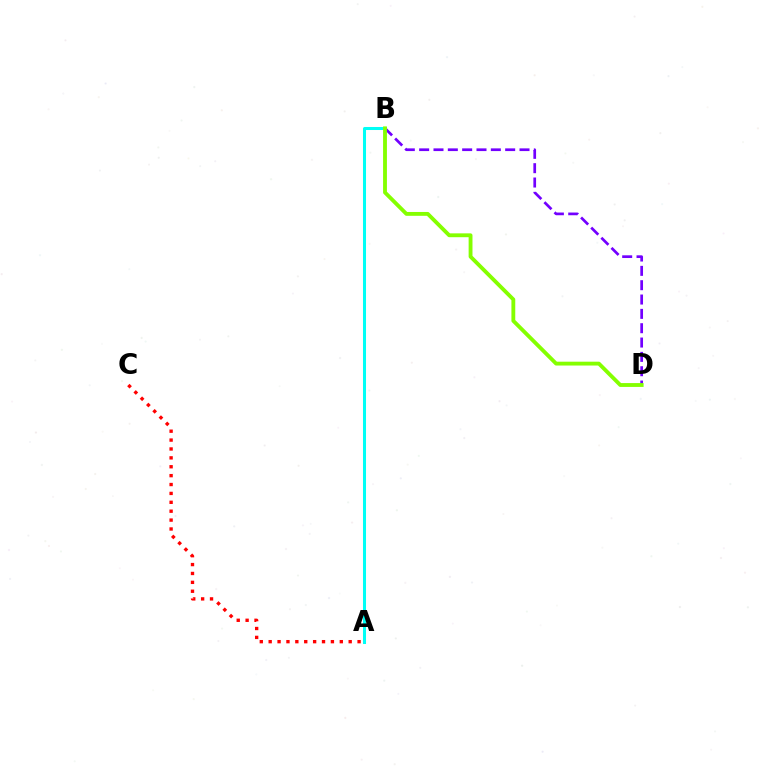{('A', 'B'): [{'color': '#00fff6', 'line_style': 'solid', 'thickness': 2.18}], ('B', 'D'): [{'color': '#7200ff', 'line_style': 'dashed', 'thickness': 1.95}, {'color': '#84ff00', 'line_style': 'solid', 'thickness': 2.77}], ('A', 'C'): [{'color': '#ff0000', 'line_style': 'dotted', 'thickness': 2.42}]}